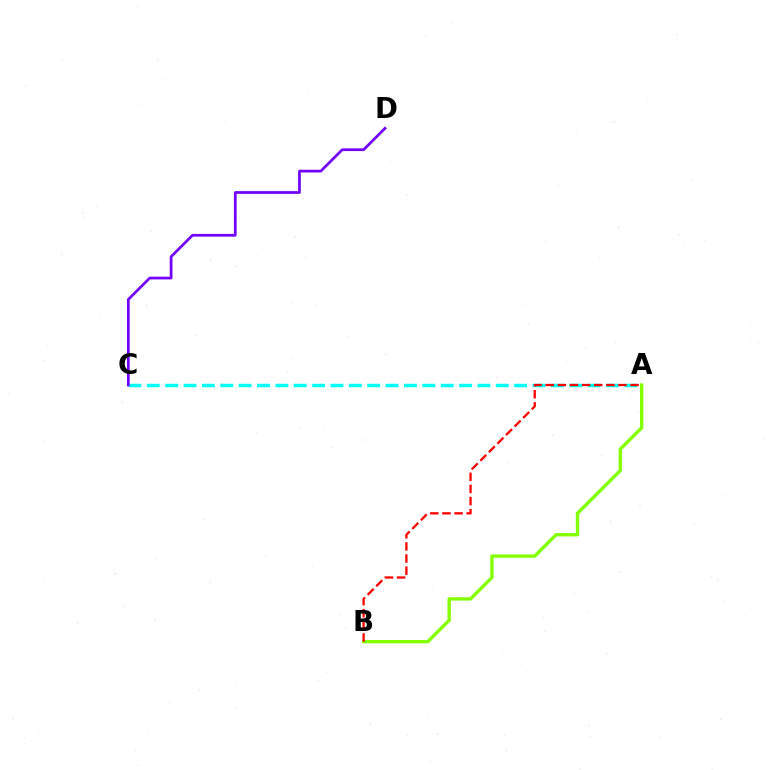{('A', 'B'): [{'color': '#84ff00', 'line_style': 'solid', 'thickness': 2.42}, {'color': '#ff0000', 'line_style': 'dashed', 'thickness': 1.65}], ('A', 'C'): [{'color': '#00fff6', 'line_style': 'dashed', 'thickness': 2.5}], ('C', 'D'): [{'color': '#7200ff', 'line_style': 'solid', 'thickness': 1.96}]}